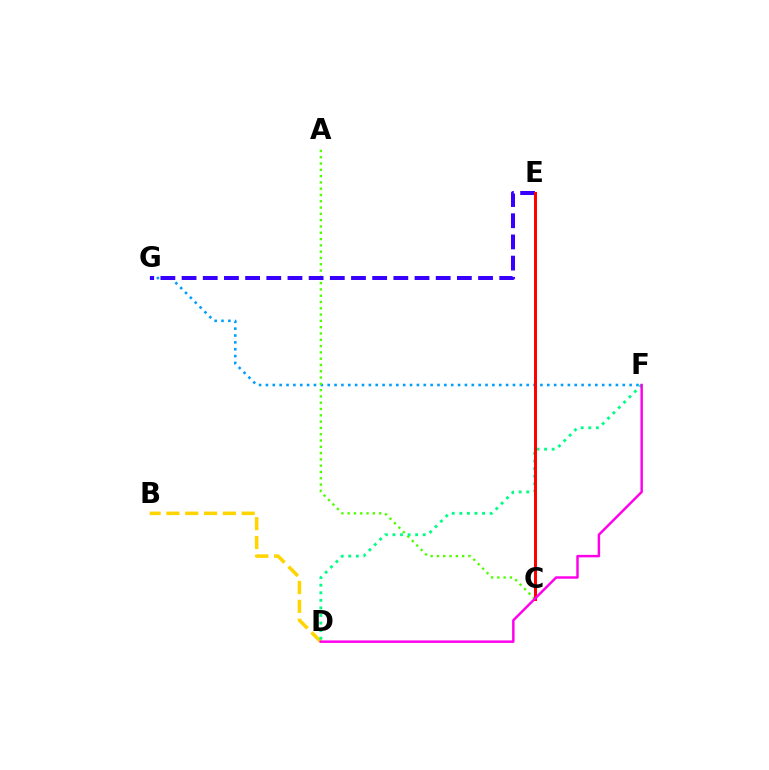{('B', 'D'): [{'color': '#ffd500', 'line_style': 'dashed', 'thickness': 2.56}], ('F', 'G'): [{'color': '#009eff', 'line_style': 'dotted', 'thickness': 1.86}], ('A', 'C'): [{'color': '#4fff00', 'line_style': 'dotted', 'thickness': 1.71}], ('E', 'G'): [{'color': '#3700ff', 'line_style': 'dashed', 'thickness': 2.88}], ('D', 'F'): [{'color': '#00ff86', 'line_style': 'dotted', 'thickness': 2.06}, {'color': '#ff00ed', 'line_style': 'solid', 'thickness': 1.77}], ('C', 'E'): [{'color': '#ff0000', 'line_style': 'solid', 'thickness': 2.14}]}